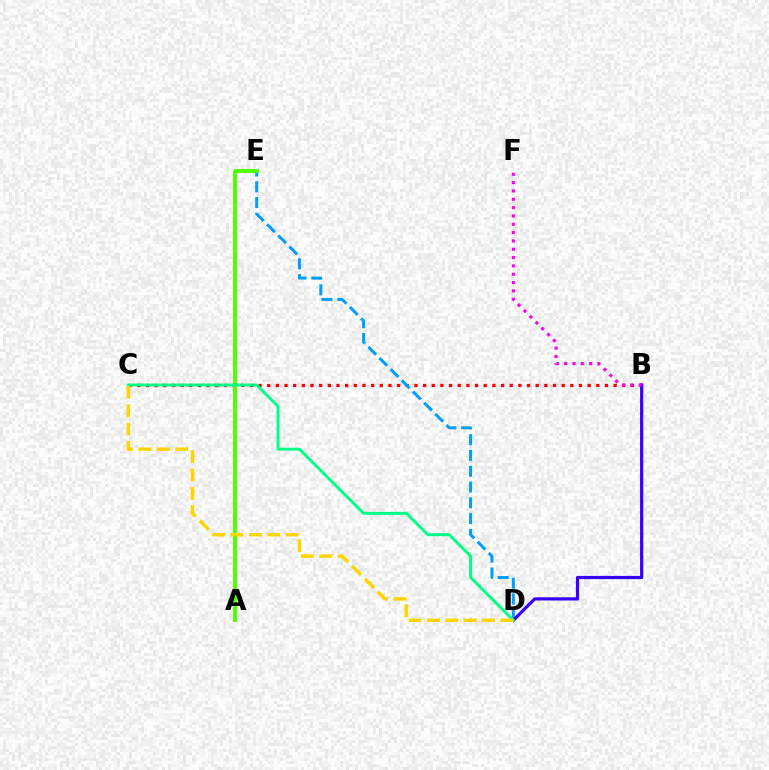{('B', 'C'): [{'color': '#ff0000', 'line_style': 'dotted', 'thickness': 2.35}], ('D', 'E'): [{'color': '#009eff', 'line_style': 'dashed', 'thickness': 2.15}], ('B', 'D'): [{'color': '#3700ff', 'line_style': 'solid', 'thickness': 2.31}], ('A', 'E'): [{'color': '#4fff00', 'line_style': 'solid', 'thickness': 2.81}], ('C', 'D'): [{'color': '#00ff86', 'line_style': 'solid', 'thickness': 2.11}, {'color': '#ffd500', 'line_style': 'dashed', 'thickness': 2.49}], ('B', 'F'): [{'color': '#ff00ed', 'line_style': 'dotted', 'thickness': 2.26}]}